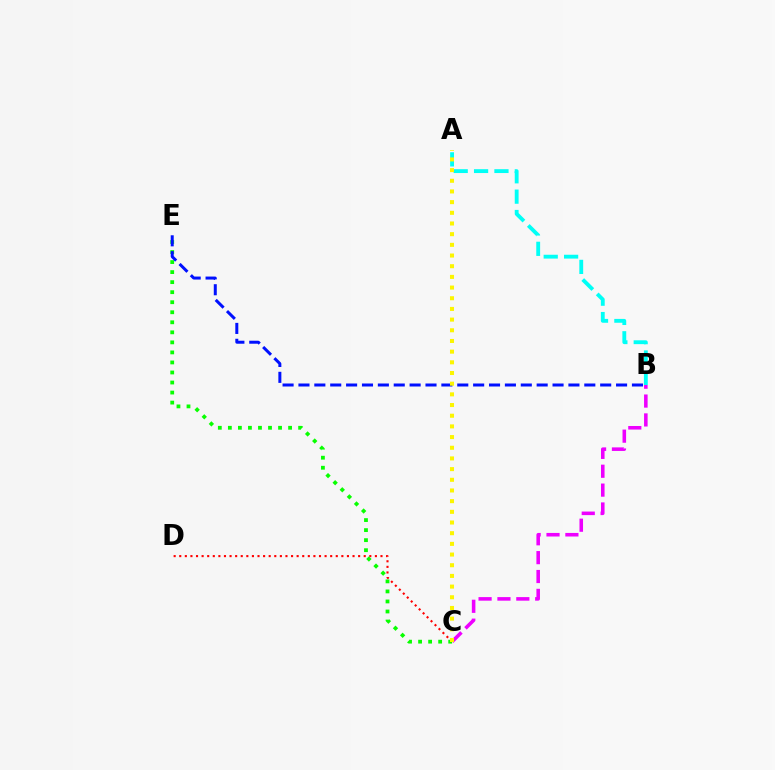{('C', 'D'): [{'color': '#ff0000', 'line_style': 'dotted', 'thickness': 1.52}], ('C', 'E'): [{'color': '#08ff00', 'line_style': 'dotted', 'thickness': 2.73}], ('B', 'E'): [{'color': '#0010ff', 'line_style': 'dashed', 'thickness': 2.16}], ('A', 'B'): [{'color': '#00fff6', 'line_style': 'dashed', 'thickness': 2.77}], ('B', 'C'): [{'color': '#ee00ff', 'line_style': 'dashed', 'thickness': 2.56}], ('A', 'C'): [{'color': '#fcf500', 'line_style': 'dotted', 'thickness': 2.9}]}